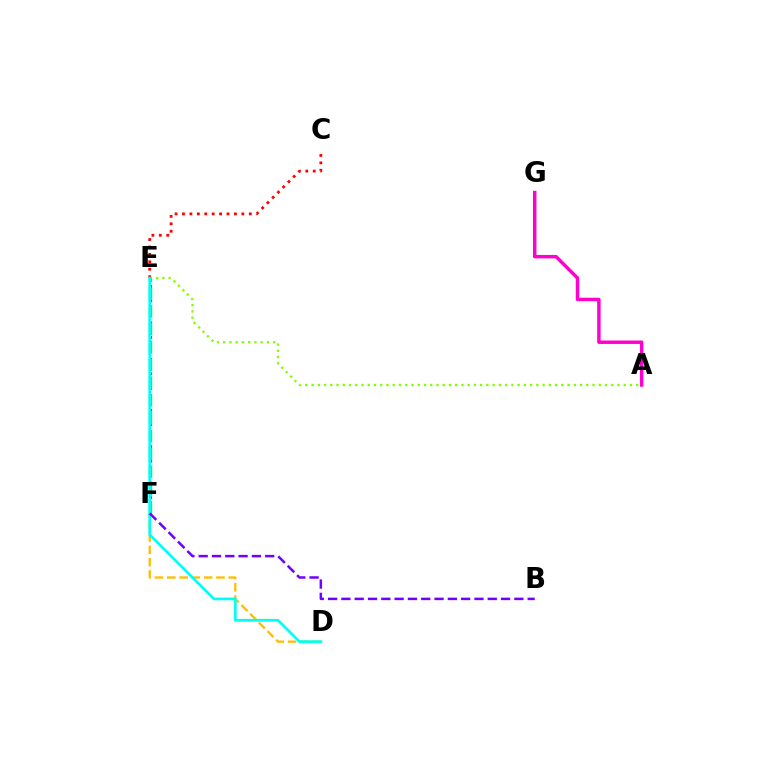{('E', 'F'): [{'color': '#004bff', 'line_style': 'dotted', 'thickness': 1.98}, {'color': '#00ff39', 'line_style': 'dashed', 'thickness': 2.42}], ('A', 'E'): [{'color': '#84ff00', 'line_style': 'dotted', 'thickness': 1.7}], ('A', 'G'): [{'color': '#ff00cf', 'line_style': 'solid', 'thickness': 2.48}], ('C', 'E'): [{'color': '#ff0000', 'line_style': 'dotted', 'thickness': 2.02}], ('D', 'F'): [{'color': '#ffbd00', 'line_style': 'dashed', 'thickness': 1.67}], ('D', 'E'): [{'color': '#00fff6', 'line_style': 'solid', 'thickness': 1.96}], ('B', 'F'): [{'color': '#7200ff', 'line_style': 'dashed', 'thickness': 1.81}]}